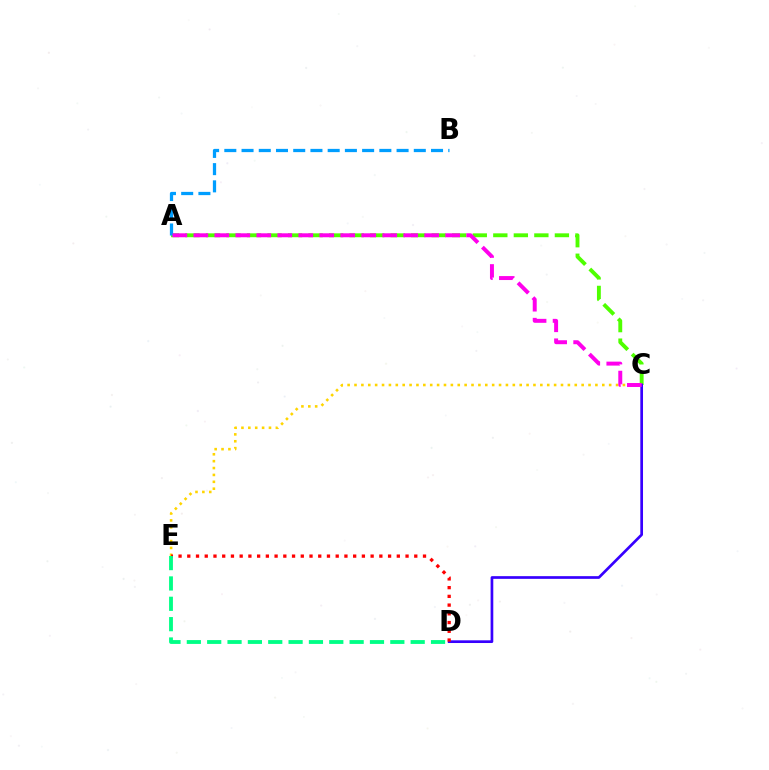{('A', 'C'): [{'color': '#4fff00', 'line_style': 'dashed', 'thickness': 2.79}, {'color': '#ff00ed', 'line_style': 'dashed', 'thickness': 2.85}], ('C', 'E'): [{'color': '#ffd500', 'line_style': 'dotted', 'thickness': 1.87}], ('C', 'D'): [{'color': '#3700ff', 'line_style': 'solid', 'thickness': 1.94}], ('A', 'B'): [{'color': '#009eff', 'line_style': 'dashed', 'thickness': 2.34}], ('D', 'E'): [{'color': '#ff0000', 'line_style': 'dotted', 'thickness': 2.37}, {'color': '#00ff86', 'line_style': 'dashed', 'thickness': 2.76}]}